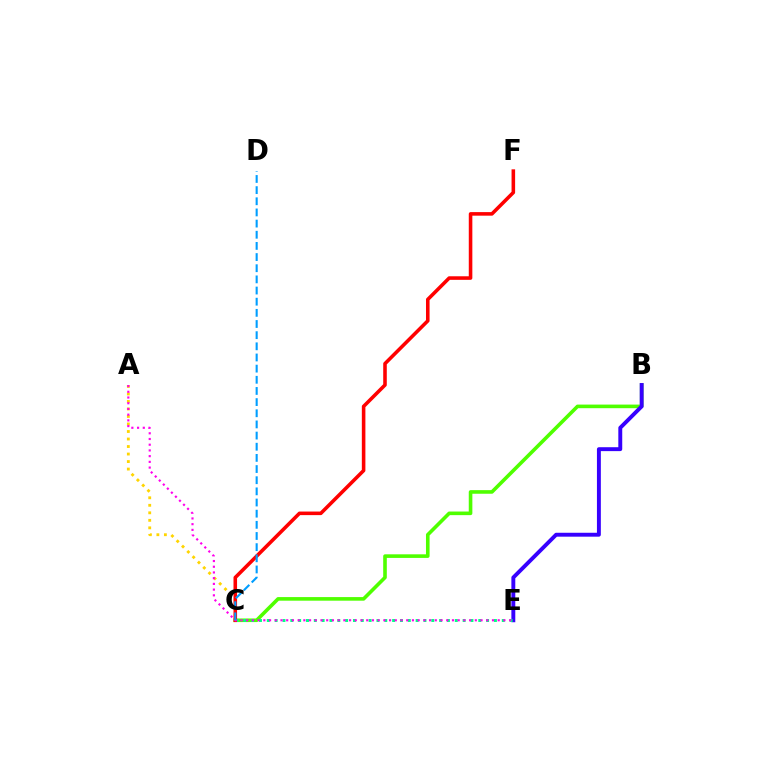{('B', 'C'): [{'color': '#4fff00', 'line_style': 'solid', 'thickness': 2.6}], ('A', 'C'): [{'color': '#ffd500', 'line_style': 'dotted', 'thickness': 2.04}], ('B', 'E'): [{'color': '#3700ff', 'line_style': 'solid', 'thickness': 2.82}], ('C', 'E'): [{'color': '#00ff86', 'line_style': 'dotted', 'thickness': 2.13}], ('C', 'F'): [{'color': '#ff0000', 'line_style': 'solid', 'thickness': 2.57}], ('A', 'E'): [{'color': '#ff00ed', 'line_style': 'dotted', 'thickness': 1.55}], ('C', 'D'): [{'color': '#009eff', 'line_style': 'dashed', 'thickness': 1.52}]}